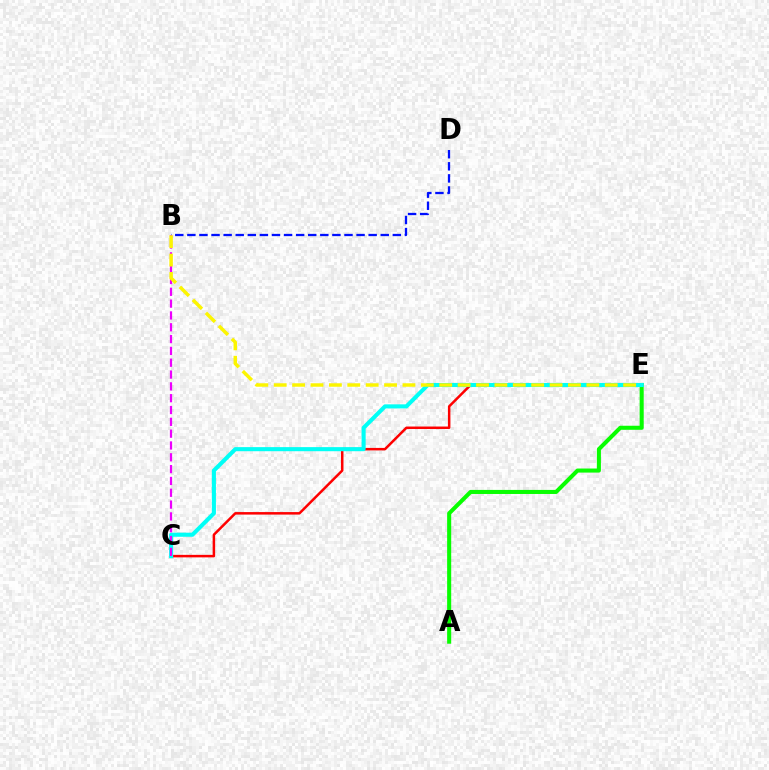{('C', 'E'): [{'color': '#ff0000', 'line_style': 'solid', 'thickness': 1.8}, {'color': '#00fff6', 'line_style': 'solid', 'thickness': 2.94}], ('B', 'D'): [{'color': '#0010ff', 'line_style': 'dashed', 'thickness': 1.64}], ('A', 'E'): [{'color': '#08ff00', 'line_style': 'solid', 'thickness': 2.92}], ('B', 'C'): [{'color': '#ee00ff', 'line_style': 'dashed', 'thickness': 1.61}], ('B', 'E'): [{'color': '#fcf500', 'line_style': 'dashed', 'thickness': 2.5}]}